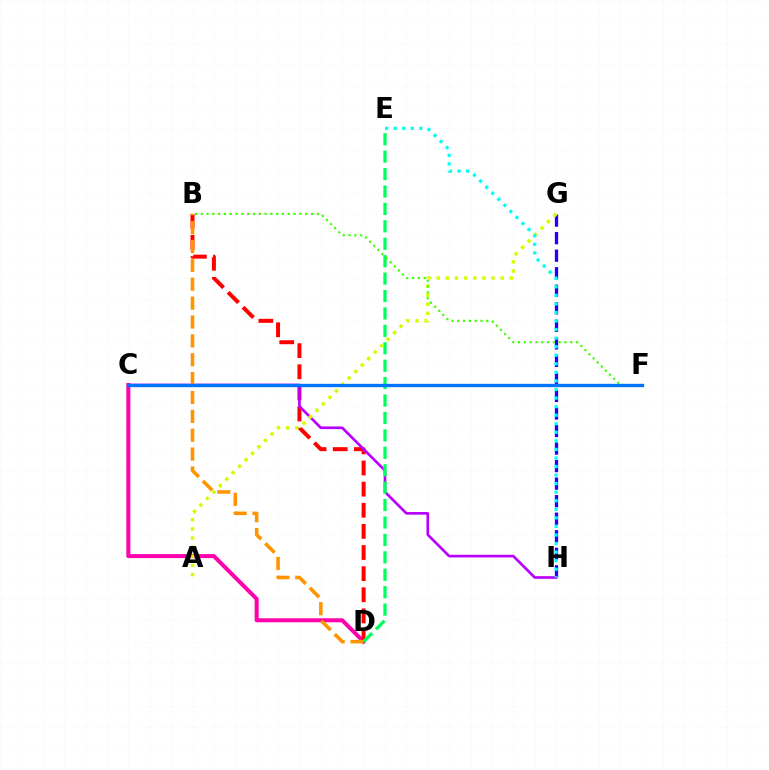{('C', 'D'): [{'color': '#ff00ac', 'line_style': 'solid', 'thickness': 2.88}], ('B', 'D'): [{'color': '#ff0000', 'line_style': 'dashed', 'thickness': 2.87}, {'color': '#ff9400', 'line_style': 'dashed', 'thickness': 2.56}], ('G', 'H'): [{'color': '#2500ff', 'line_style': 'dashed', 'thickness': 2.38}], ('C', 'H'): [{'color': '#b900ff', 'line_style': 'solid', 'thickness': 1.92}], ('D', 'E'): [{'color': '#00ff5c', 'line_style': 'dashed', 'thickness': 2.37}], ('A', 'G'): [{'color': '#d1ff00', 'line_style': 'dotted', 'thickness': 2.48}], ('B', 'F'): [{'color': '#3dff00', 'line_style': 'dotted', 'thickness': 1.58}], ('E', 'H'): [{'color': '#00fff6', 'line_style': 'dotted', 'thickness': 2.33}], ('C', 'F'): [{'color': '#0074ff', 'line_style': 'solid', 'thickness': 2.4}]}